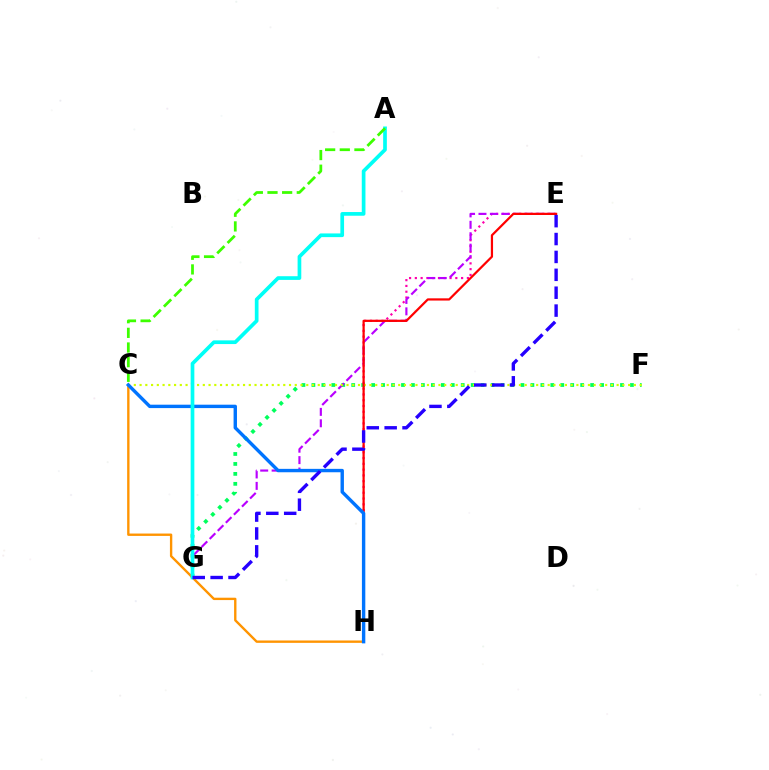{('F', 'G'): [{'color': '#00ff5c', 'line_style': 'dotted', 'thickness': 2.7}], ('E', 'H'): [{'color': '#ff00ac', 'line_style': 'dotted', 'thickness': 1.57}, {'color': '#ff0000', 'line_style': 'solid', 'thickness': 1.6}], ('C', 'H'): [{'color': '#ff9400', 'line_style': 'solid', 'thickness': 1.7}, {'color': '#0074ff', 'line_style': 'solid', 'thickness': 2.45}], ('E', 'G'): [{'color': '#b900ff', 'line_style': 'dashed', 'thickness': 1.55}, {'color': '#2500ff', 'line_style': 'dashed', 'thickness': 2.43}], ('C', 'F'): [{'color': '#d1ff00', 'line_style': 'dotted', 'thickness': 1.56}], ('A', 'G'): [{'color': '#00fff6', 'line_style': 'solid', 'thickness': 2.66}], ('A', 'C'): [{'color': '#3dff00', 'line_style': 'dashed', 'thickness': 1.99}]}